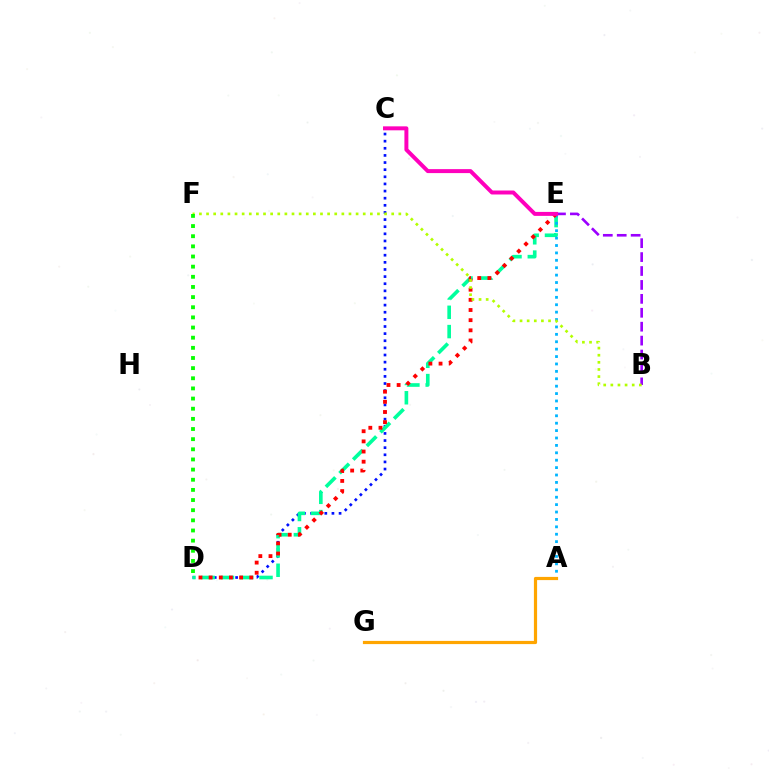{('C', 'D'): [{'color': '#0010ff', 'line_style': 'dotted', 'thickness': 1.94}], ('D', 'E'): [{'color': '#00ff9d', 'line_style': 'dashed', 'thickness': 2.62}, {'color': '#ff0000', 'line_style': 'dotted', 'thickness': 2.76}], ('A', 'E'): [{'color': '#00b5ff', 'line_style': 'dotted', 'thickness': 2.01}], ('B', 'E'): [{'color': '#9b00ff', 'line_style': 'dashed', 'thickness': 1.89}], ('C', 'E'): [{'color': '#ff00bd', 'line_style': 'solid', 'thickness': 2.86}], ('B', 'F'): [{'color': '#b3ff00', 'line_style': 'dotted', 'thickness': 1.93}], ('D', 'F'): [{'color': '#08ff00', 'line_style': 'dotted', 'thickness': 2.76}], ('A', 'G'): [{'color': '#ffa500', 'line_style': 'solid', 'thickness': 2.3}]}